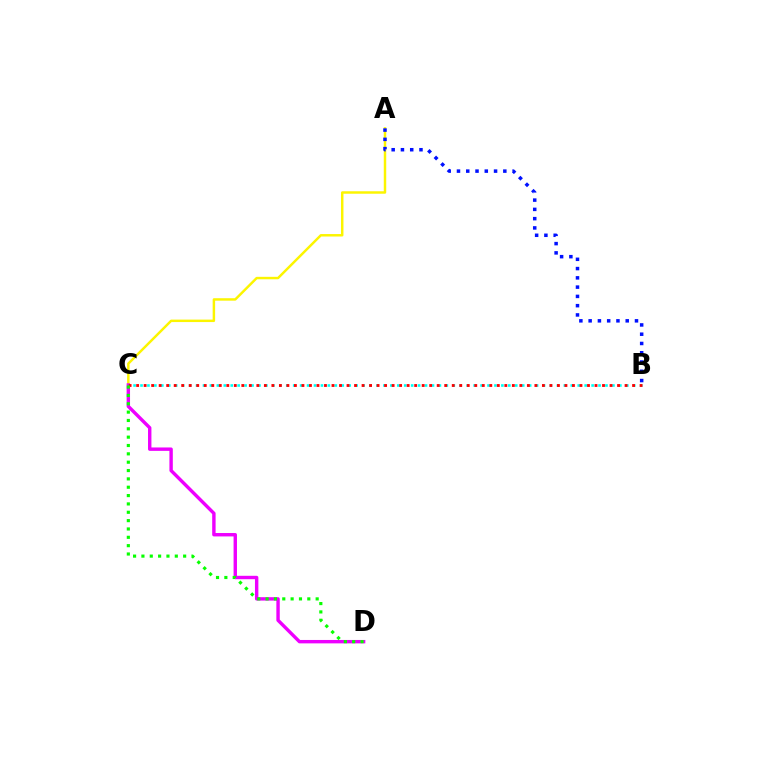{('A', 'C'): [{'color': '#fcf500', 'line_style': 'solid', 'thickness': 1.77}], ('C', 'D'): [{'color': '#ee00ff', 'line_style': 'solid', 'thickness': 2.45}, {'color': '#08ff00', 'line_style': 'dotted', 'thickness': 2.27}], ('B', 'C'): [{'color': '#00fff6', 'line_style': 'dotted', 'thickness': 1.89}, {'color': '#ff0000', 'line_style': 'dotted', 'thickness': 2.04}], ('A', 'B'): [{'color': '#0010ff', 'line_style': 'dotted', 'thickness': 2.52}]}